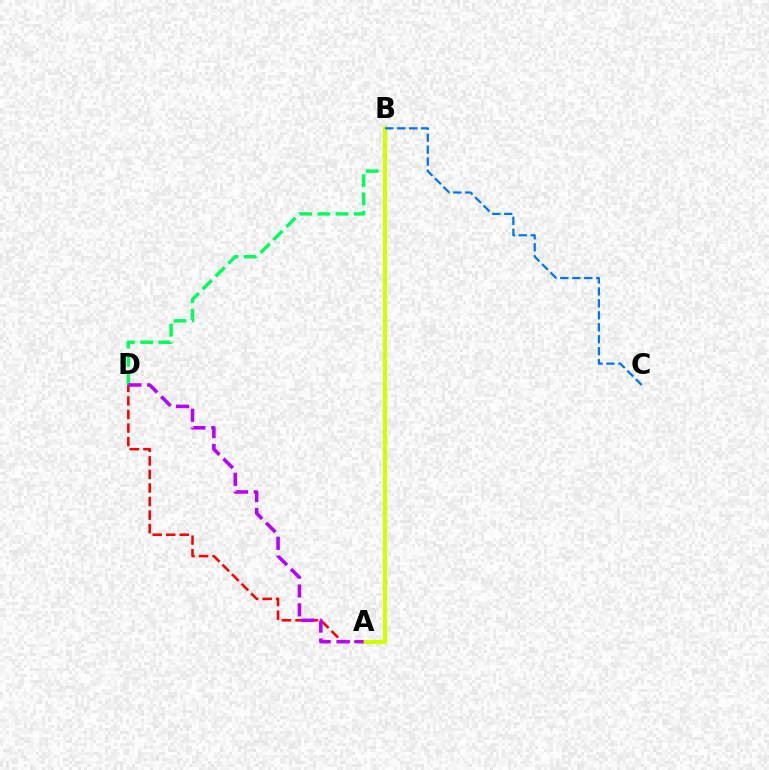{('A', 'D'): [{'color': '#ff0000', 'line_style': 'dashed', 'thickness': 1.84}, {'color': '#b900ff', 'line_style': 'dashed', 'thickness': 2.56}], ('B', 'D'): [{'color': '#00ff5c', 'line_style': 'dashed', 'thickness': 2.48}], ('A', 'B'): [{'color': '#d1ff00', 'line_style': 'solid', 'thickness': 2.95}], ('B', 'C'): [{'color': '#0074ff', 'line_style': 'dashed', 'thickness': 1.63}]}